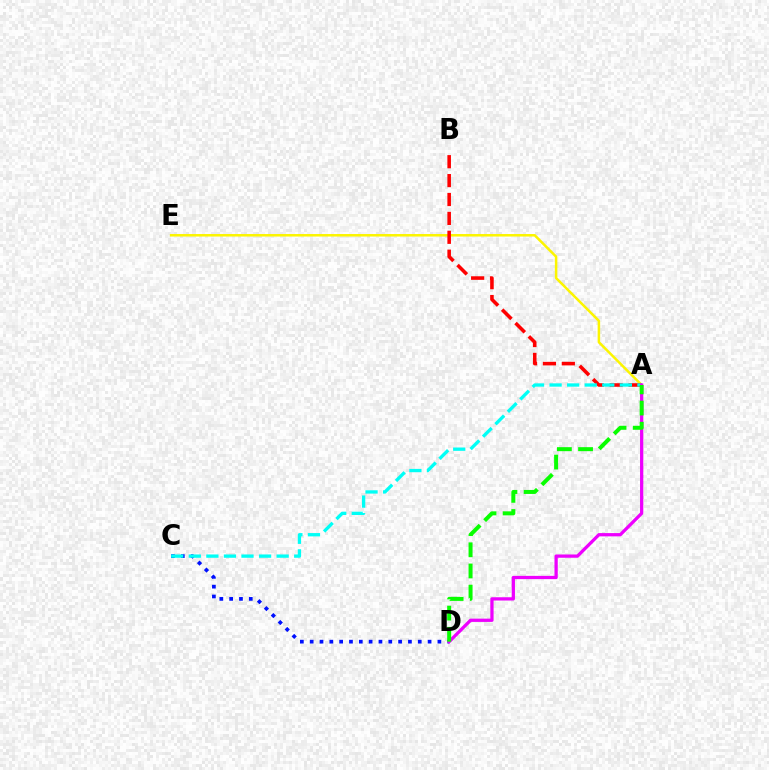{('A', 'E'): [{'color': '#fcf500', 'line_style': 'solid', 'thickness': 1.81}], ('C', 'D'): [{'color': '#0010ff', 'line_style': 'dotted', 'thickness': 2.67}], ('A', 'B'): [{'color': '#ff0000', 'line_style': 'dashed', 'thickness': 2.57}], ('A', 'C'): [{'color': '#00fff6', 'line_style': 'dashed', 'thickness': 2.39}], ('A', 'D'): [{'color': '#ee00ff', 'line_style': 'solid', 'thickness': 2.35}, {'color': '#08ff00', 'line_style': 'dashed', 'thickness': 2.88}]}